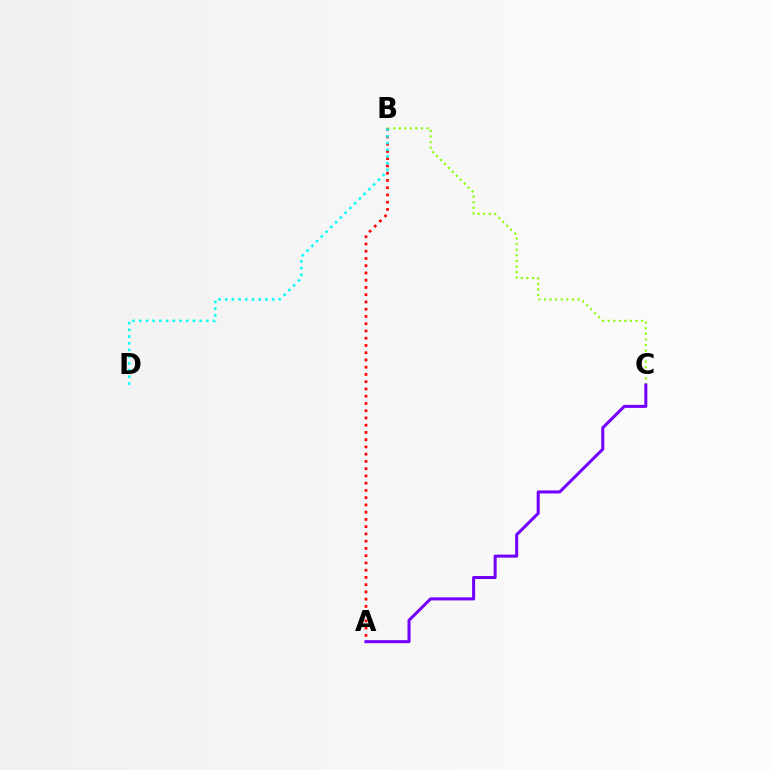{('B', 'C'): [{'color': '#84ff00', 'line_style': 'dotted', 'thickness': 1.51}], ('A', 'B'): [{'color': '#ff0000', 'line_style': 'dotted', 'thickness': 1.97}], ('A', 'C'): [{'color': '#7200ff', 'line_style': 'solid', 'thickness': 2.19}], ('B', 'D'): [{'color': '#00fff6', 'line_style': 'dotted', 'thickness': 1.82}]}